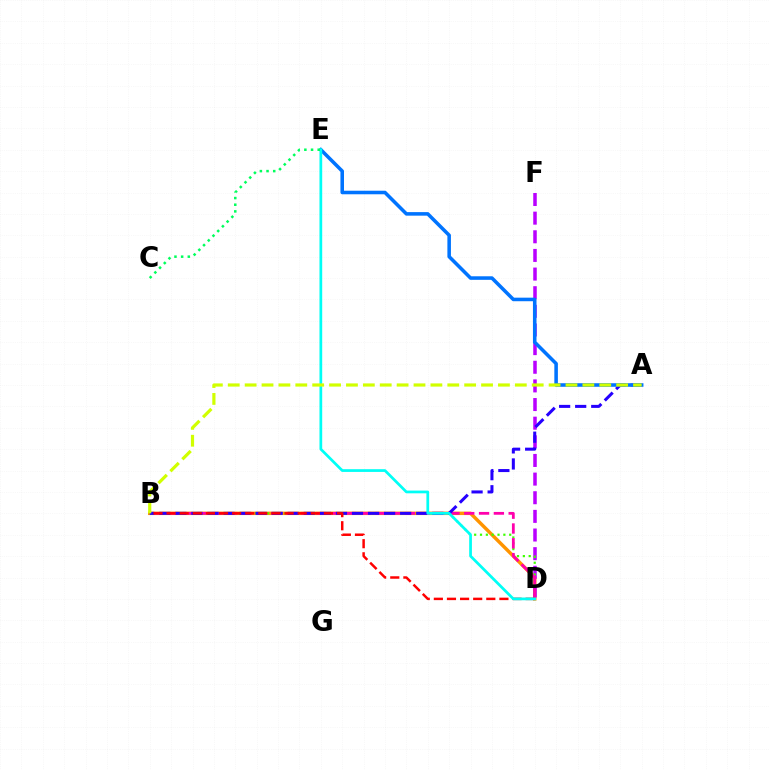{('B', 'D'): [{'color': '#ff9400', 'line_style': 'solid', 'thickness': 2.49}, {'color': '#3dff00', 'line_style': 'dotted', 'thickness': 1.59}, {'color': '#ff00ac', 'line_style': 'dashed', 'thickness': 2.01}, {'color': '#ff0000', 'line_style': 'dashed', 'thickness': 1.78}], ('D', 'F'): [{'color': '#b900ff', 'line_style': 'dashed', 'thickness': 2.53}], ('A', 'B'): [{'color': '#2500ff', 'line_style': 'dashed', 'thickness': 2.18}, {'color': '#d1ff00', 'line_style': 'dashed', 'thickness': 2.29}], ('A', 'E'): [{'color': '#0074ff', 'line_style': 'solid', 'thickness': 2.56}], ('D', 'E'): [{'color': '#00fff6', 'line_style': 'solid', 'thickness': 1.97}], ('C', 'E'): [{'color': '#00ff5c', 'line_style': 'dotted', 'thickness': 1.81}]}